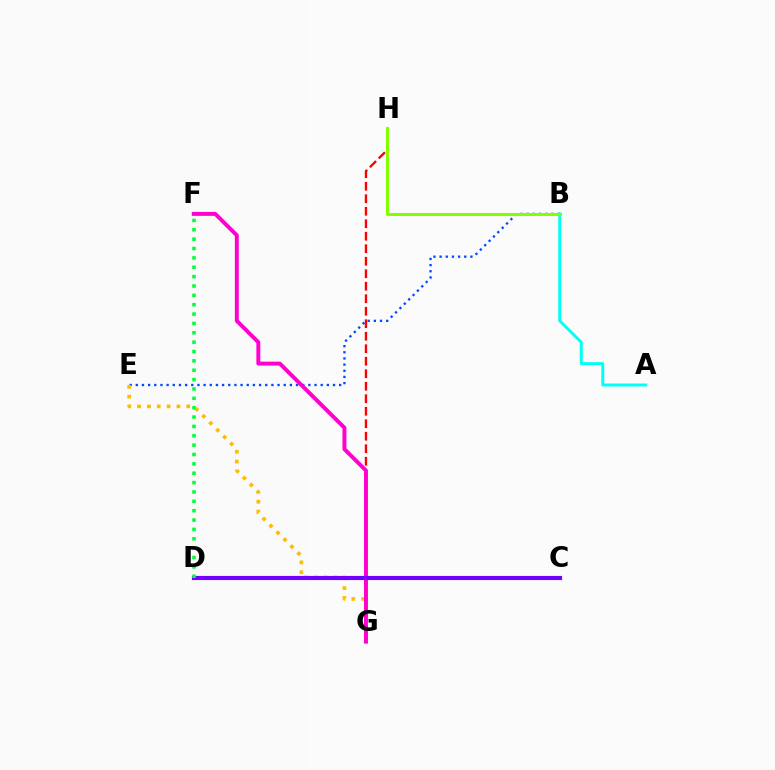{('G', 'H'): [{'color': '#ff0000', 'line_style': 'dashed', 'thickness': 1.7}], ('B', 'E'): [{'color': '#004bff', 'line_style': 'dotted', 'thickness': 1.67}], ('A', 'B'): [{'color': '#00fff6', 'line_style': 'solid', 'thickness': 2.13}], ('E', 'G'): [{'color': '#ffbd00', 'line_style': 'dotted', 'thickness': 2.67}], ('B', 'H'): [{'color': '#84ff00', 'line_style': 'solid', 'thickness': 2.2}], ('F', 'G'): [{'color': '#ff00cf', 'line_style': 'solid', 'thickness': 2.83}], ('C', 'D'): [{'color': '#7200ff', 'line_style': 'solid', 'thickness': 2.99}], ('D', 'F'): [{'color': '#00ff39', 'line_style': 'dotted', 'thickness': 2.54}]}